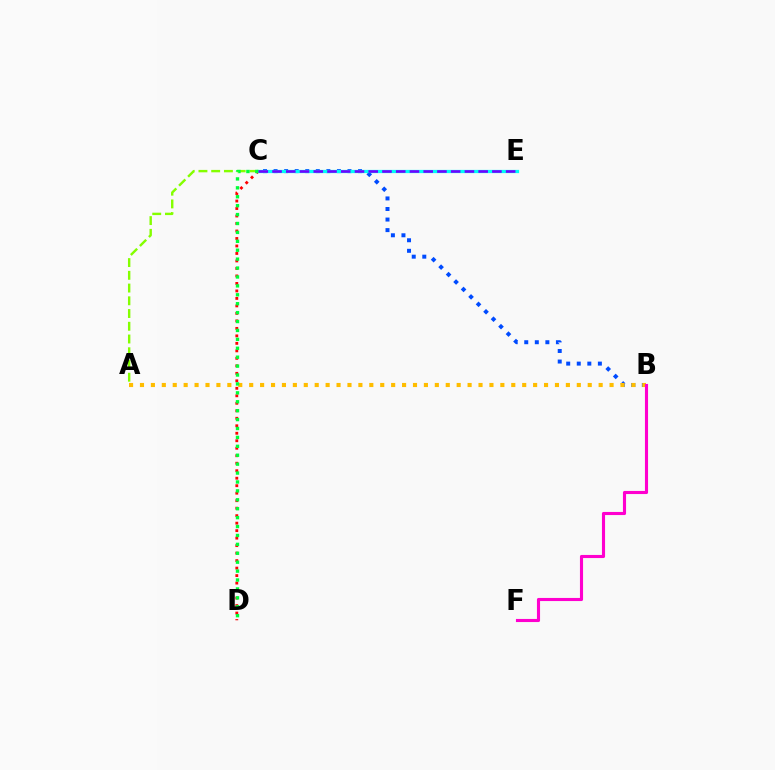{('A', 'C'): [{'color': '#84ff00', 'line_style': 'dashed', 'thickness': 1.73}], ('B', 'C'): [{'color': '#004bff', 'line_style': 'dotted', 'thickness': 2.87}], ('A', 'B'): [{'color': '#ffbd00', 'line_style': 'dotted', 'thickness': 2.97}], ('C', 'D'): [{'color': '#ff0000', 'line_style': 'dotted', 'thickness': 2.04}, {'color': '#00ff39', 'line_style': 'dotted', 'thickness': 2.42}], ('B', 'F'): [{'color': '#ff00cf', 'line_style': 'solid', 'thickness': 2.24}], ('C', 'E'): [{'color': '#00fff6', 'line_style': 'solid', 'thickness': 2.33}, {'color': '#7200ff', 'line_style': 'dashed', 'thickness': 1.87}]}